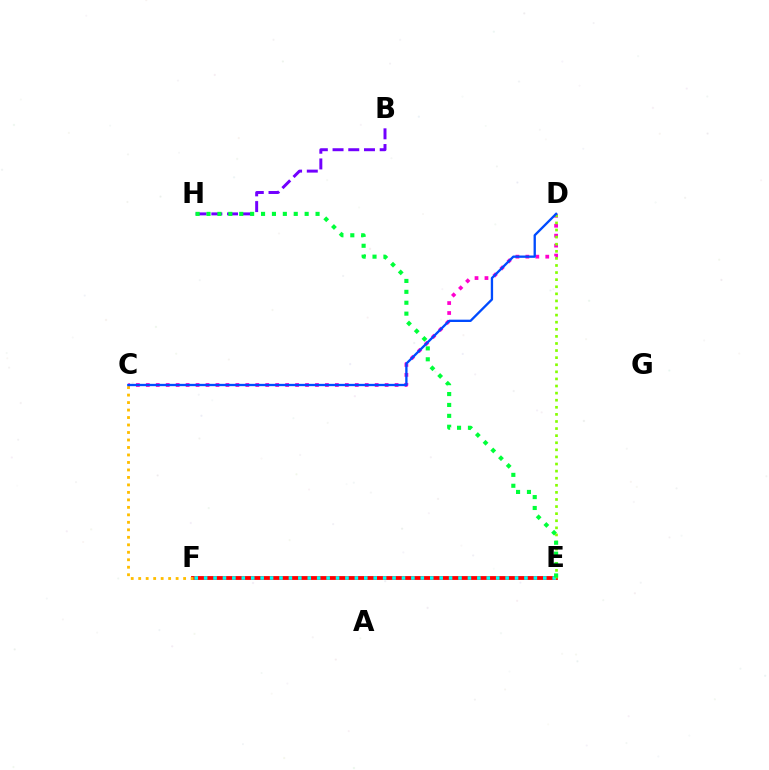{('C', 'D'): [{'color': '#ff00cf', 'line_style': 'dotted', 'thickness': 2.7}, {'color': '#004bff', 'line_style': 'solid', 'thickness': 1.67}], ('E', 'F'): [{'color': '#ff0000', 'line_style': 'solid', 'thickness': 2.75}, {'color': '#00fff6', 'line_style': 'dotted', 'thickness': 2.56}], ('C', 'F'): [{'color': '#ffbd00', 'line_style': 'dotted', 'thickness': 2.03}], ('D', 'E'): [{'color': '#84ff00', 'line_style': 'dotted', 'thickness': 1.93}], ('B', 'H'): [{'color': '#7200ff', 'line_style': 'dashed', 'thickness': 2.13}], ('E', 'H'): [{'color': '#00ff39', 'line_style': 'dotted', 'thickness': 2.96}]}